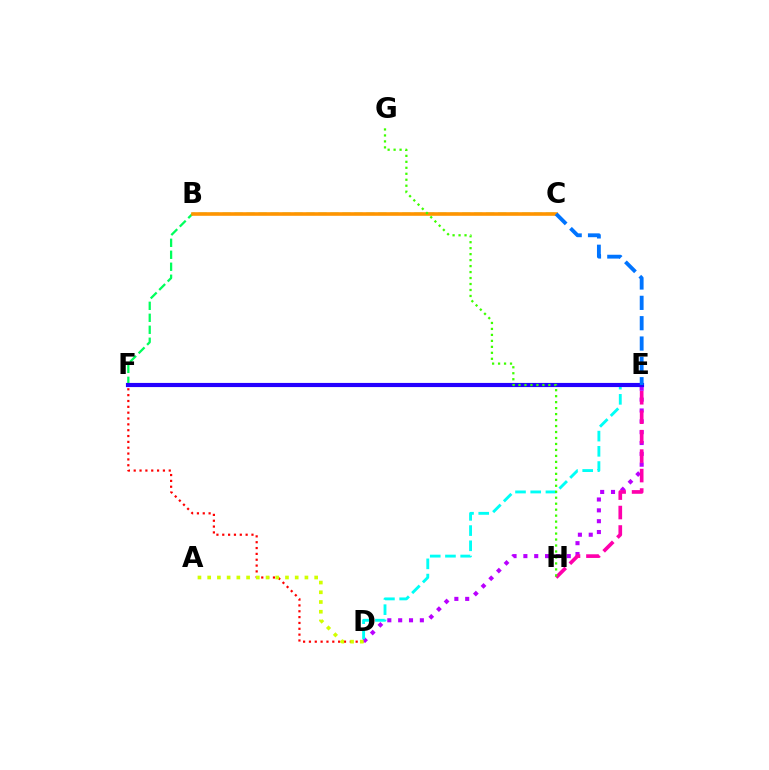{('D', 'F'): [{'color': '#ff0000', 'line_style': 'dotted', 'thickness': 1.59}], ('C', 'F'): [{'color': '#00ff5c', 'line_style': 'dashed', 'thickness': 1.63}], ('D', 'E'): [{'color': '#b900ff', 'line_style': 'dotted', 'thickness': 2.95}, {'color': '#00fff6', 'line_style': 'dashed', 'thickness': 2.07}], ('E', 'H'): [{'color': '#ff00ac', 'line_style': 'dashed', 'thickness': 2.64}], ('A', 'D'): [{'color': '#d1ff00', 'line_style': 'dotted', 'thickness': 2.64}], ('E', 'F'): [{'color': '#2500ff', 'line_style': 'solid', 'thickness': 2.99}], ('B', 'C'): [{'color': '#ff9400', 'line_style': 'solid', 'thickness': 2.59}], ('C', 'E'): [{'color': '#0074ff', 'line_style': 'dashed', 'thickness': 2.76}], ('G', 'H'): [{'color': '#3dff00', 'line_style': 'dotted', 'thickness': 1.62}]}